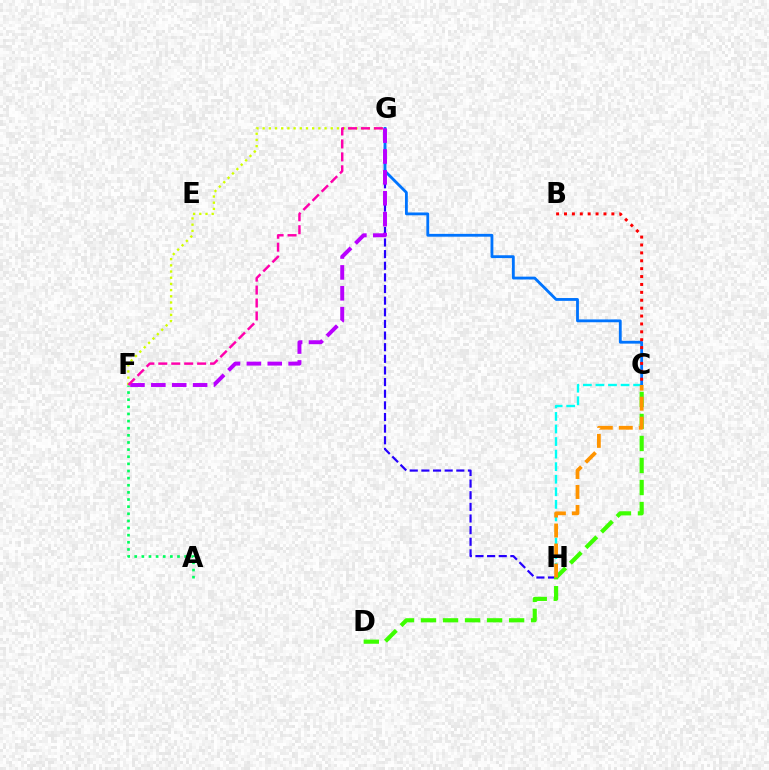{('C', 'H'): [{'color': '#00fff6', 'line_style': 'dashed', 'thickness': 1.71}, {'color': '#ff9400', 'line_style': 'dashed', 'thickness': 2.72}], ('A', 'F'): [{'color': '#00ff5c', 'line_style': 'dotted', 'thickness': 1.94}], ('G', 'H'): [{'color': '#2500ff', 'line_style': 'dashed', 'thickness': 1.58}], ('C', 'D'): [{'color': '#3dff00', 'line_style': 'dashed', 'thickness': 2.99}], ('F', 'G'): [{'color': '#d1ff00', 'line_style': 'dotted', 'thickness': 1.68}, {'color': '#b900ff', 'line_style': 'dashed', 'thickness': 2.84}, {'color': '#ff00ac', 'line_style': 'dashed', 'thickness': 1.76}], ('C', 'G'): [{'color': '#0074ff', 'line_style': 'solid', 'thickness': 2.03}], ('B', 'C'): [{'color': '#ff0000', 'line_style': 'dotted', 'thickness': 2.15}]}